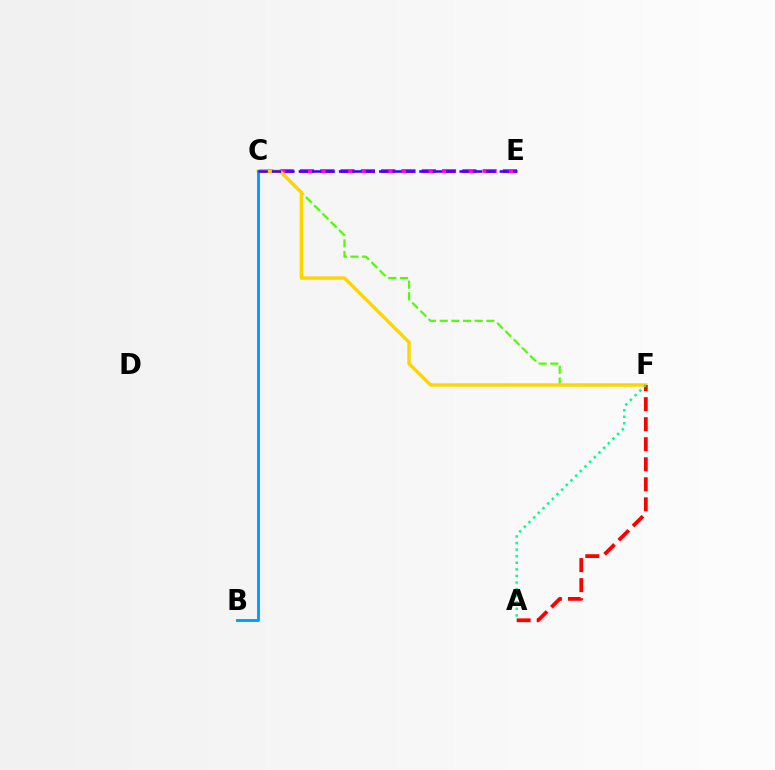{('C', 'E'): [{'color': '#ff00ed', 'line_style': 'dashed', 'thickness': 2.76}, {'color': '#3700ff', 'line_style': 'dashed', 'thickness': 1.82}], ('C', 'F'): [{'color': '#4fff00', 'line_style': 'dashed', 'thickness': 1.58}, {'color': '#ffd500', 'line_style': 'solid', 'thickness': 2.45}], ('A', 'F'): [{'color': '#ff0000', 'line_style': 'dashed', 'thickness': 2.72}, {'color': '#00ff86', 'line_style': 'dotted', 'thickness': 1.79}], ('B', 'C'): [{'color': '#009eff', 'line_style': 'solid', 'thickness': 2.09}]}